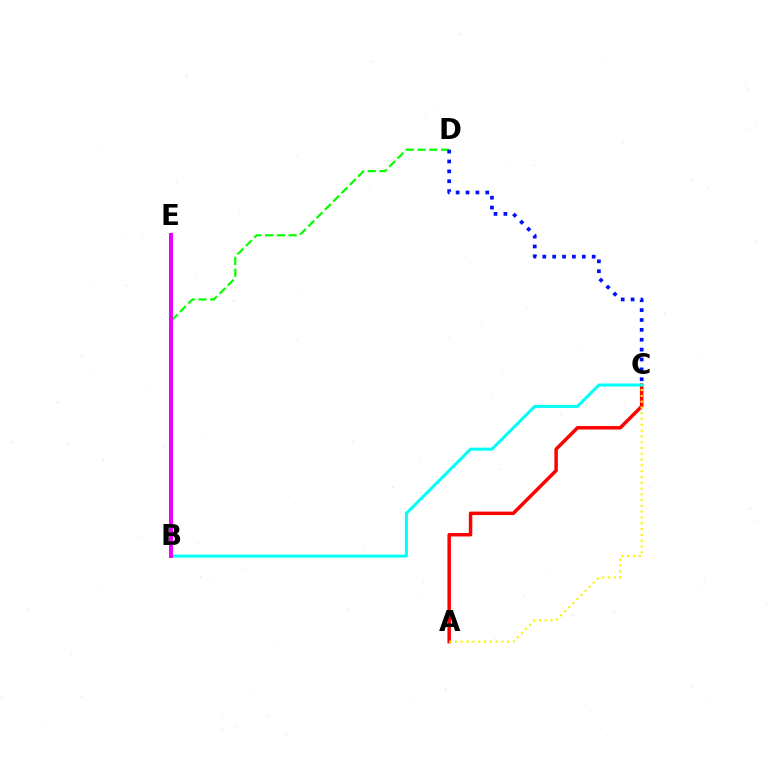{('B', 'D'): [{'color': '#08ff00', 'line_style': 'dashed', 'thickness': 1.6}], ('A', 'C'): [{'color': '#ff0000', 'line_style': 'solid', 'thickness': 2.5}, {'color': '#fcf500', 'line_style': 'dotted', 'thickness': 1.57}], ('B', 'C'): [{'color': '#00fff6', 'line_style': 'solid', 'thickness': 2.18}], ('B', 'E'): [{'color': '#ee00ff', 'line_style': 'solid', 'thickness': 2.88}], ('C', 'D'): [{'color': '#0010ff', 'line_style': 'dotted', 'thickness': 2.68}]}